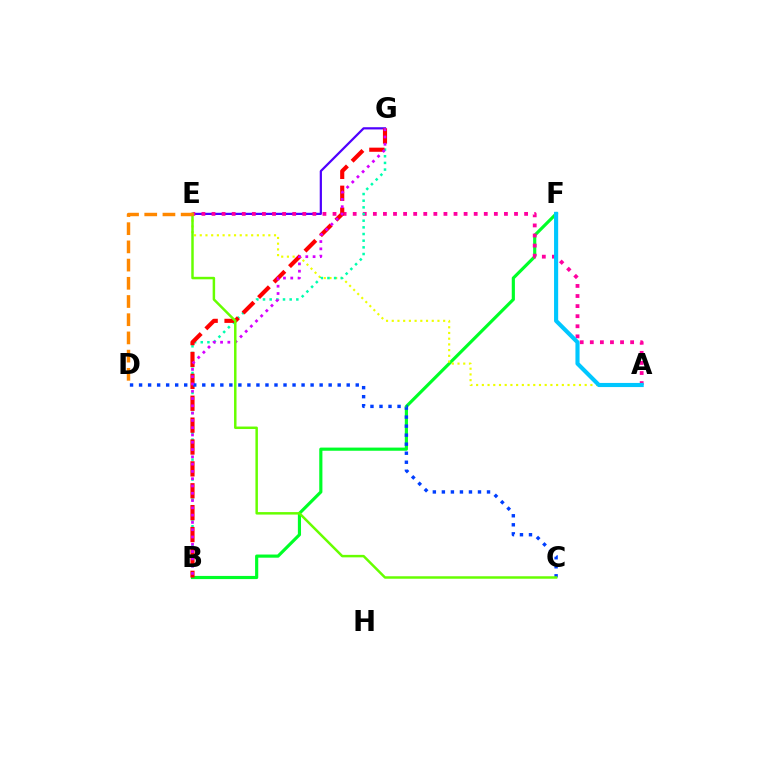{('B', 'F'): [{'color': '#00ff27', 'line_style': 'solid', 'thickness': 2.27}], ('E', 'G'): [{'color': '#4f00ff', 'line_style': 'solid', 'thickness': 1.6}], ('A', 'E'): [{'color': '#eeff00', 'line_style': 'dotted', 'thickness': 1.55}, {'color': '#ff00a0', 'line_style': 'dotted', 'thickness': 2.74}], ('B', 'G'): [{'color': '#00ffaf', 'line_style': 'dotted', 'thickness': 1.81}, {'color': '#ff0000', 'line_style': 'dashed', 'thickness': 2.97}, {'color': '#d600ff', 'line_style': 'dotted', 'thickness': 1.98}], ('C', 'D'): [{'color': '#003fff', 'line_style': 'dotted', 'thickness': 2.45}], ('A', 'F'): [{'color': '#00c7ff', 'line_style': 'solid', 'thickness': 2.97}], ('C', 'E'): [{'color': '#66ff00', 'line_style': 'solid', 'thickness': 1.79}], ('D', 'E'): [{'color': '#ff8800', 'line_style': 'dashed', 'thickness': 2.47}]}